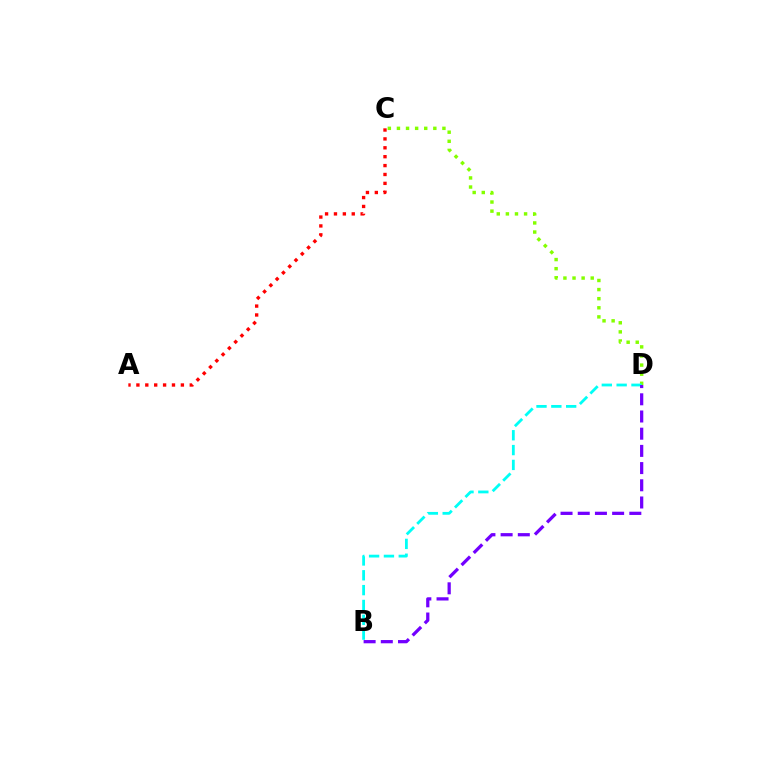{('C', 'D'): [{'color': '#84ff00', 'line_style': 'dotted', 'thickness': 2.47}], ('A', 'C'): [{'color': '#ff0000', 'line_style': 'dotted', 'thickness': 2.42}], ('B', 'D'): [{'color': '#00fff6', 'line_style': 'dashed', 'thickness': 2.02}, {'color': '#7200ff', 'line_style': 'dashed', 'thickness': 2.34}]}